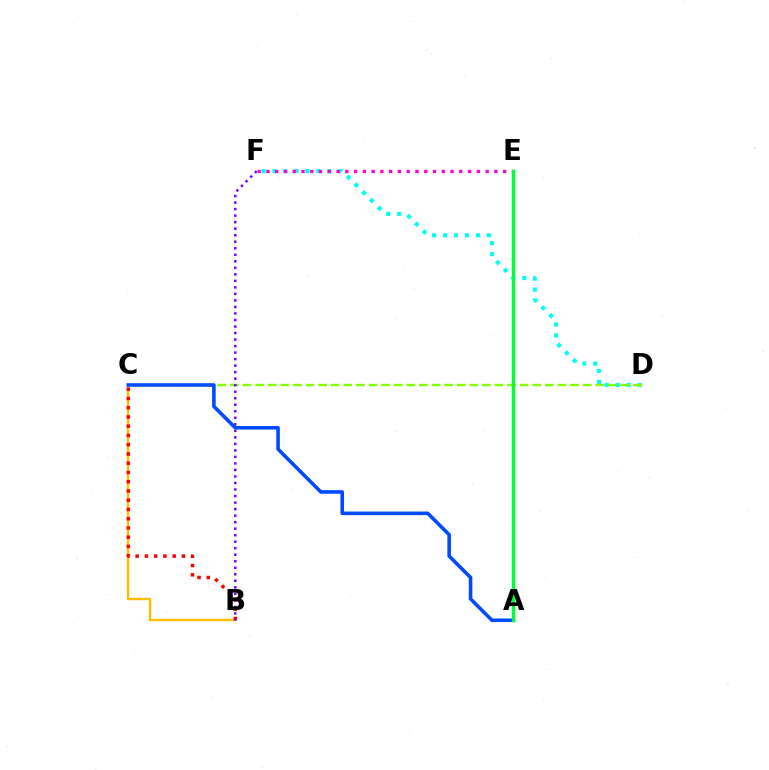{('B', 'C'): [{'color': '#ffbd00', 'line_style': 'solid', 'thickness': 1.72}, {'color': '#ff0000', 'line_style': 'dotted', 'thickness': 2.51}], ('D', 'F'): [{'color': '#00fff6', 'line_style': 'dotted', 'thickness': 2.98}], ('C', 'D'): [{'color': '#84ff00', 'line_style': 'dashed', 'thickness': 1.71}], ('B', 'F'): [{'color': '#7200ff', 'line_style': 'dotted', 'thickness': 1.77}], ('E', 'F'): [{'color': '#ff00cf', 'line_style': 'dotted', 'thickness': 2.38}], ('A', 'C'): [{'color': '#004bff', 'line_style': 'solid', 'thickness': 2.58}], ('A', 'E'): [{'color': '#00ff39', 'line_style': 'solid', 'thickness': 2.46}]}